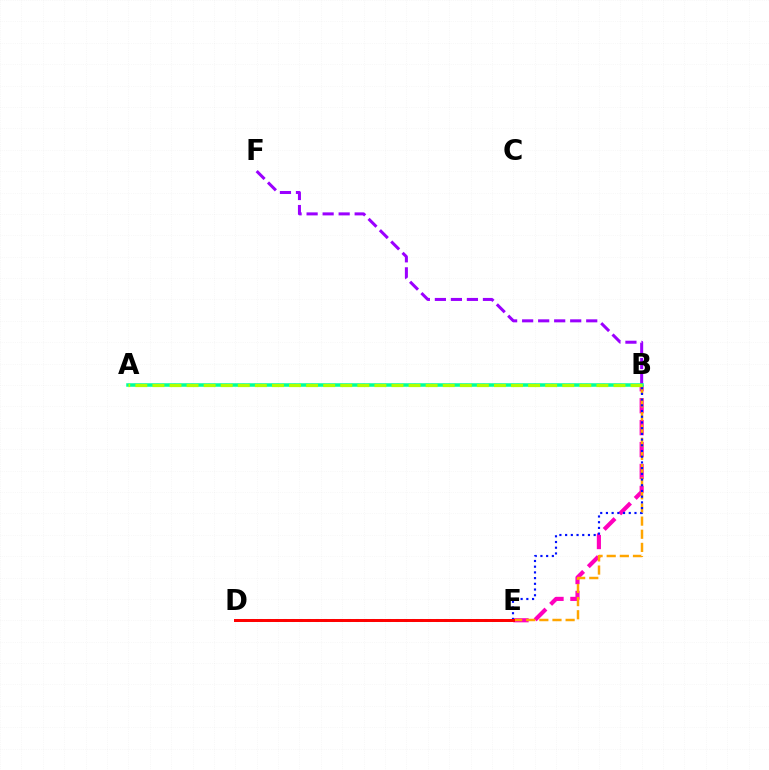{('B', 'E'): [{'color': '#ff00bd', 'line_style': 'dashed', 'thickness': 2.98}, {'color': '#ffa500', 'line_style': 'dashed', 'thickness': 1.78}, {'color': '#0010ff', 'line_style': 'dotted', 'thickness': 1.55}], ('B', 'F'): [{'color': '#9b00ff', 'line_style': 'dashed', 'thickness': 2.18}], ('D', 'E'): [{'color': '#00b5ff', 'line_style': 'dotted', 'thickness': 2.18}, {'color': '#ff0000', 'line_style': 'solid', 'thickness': 2.14}], ('A', 'B'): [{'color': '#08ff00', 'line_style': 'dotted', 'thickness': 1.55}, {'color': '#00ff9d', 'line_style': 'solid', 'thickness': 2.52}, {'color': '#b3ff00', 'line_style': 'dashed', 'thickness': 2.32}]}